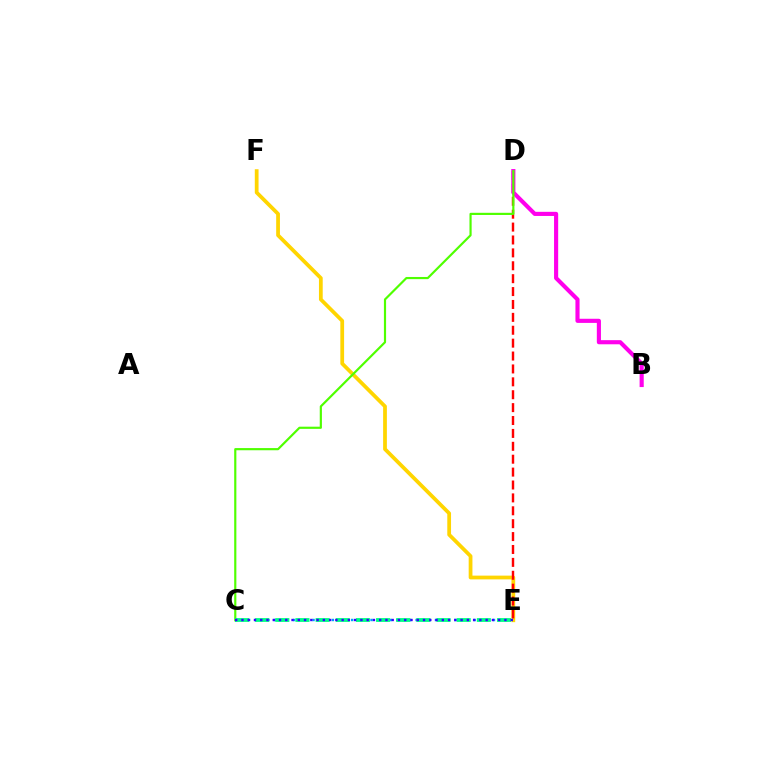{('E', 'F'): [{'color': '#ffd500', 'line_style': 'solid', 'thickness': 2.71}], ('D', 'E'): [{'color': '#ff0000', 'line_style': 'dashed', 'thickness': 1.75}], ('C', 'E'): [{'color': '#009eff', 'line_style': 'dotted', 'thickness': 1.75}, {'color': '#00ff86', 'line_style': 'dashed', 'thickness': 2.74}, {'color': '#3700ff', 'line_style': 'dotted', 'thickness': 1.7}], ('B', 'D'): [{'color': '#ff00ed', 'line_style': 'solid', 'thickness': 2.97}], ('C', 'D'): [{'color': '#4fff00', 'line_style': 'solid', 'thickness': 1.57}]}